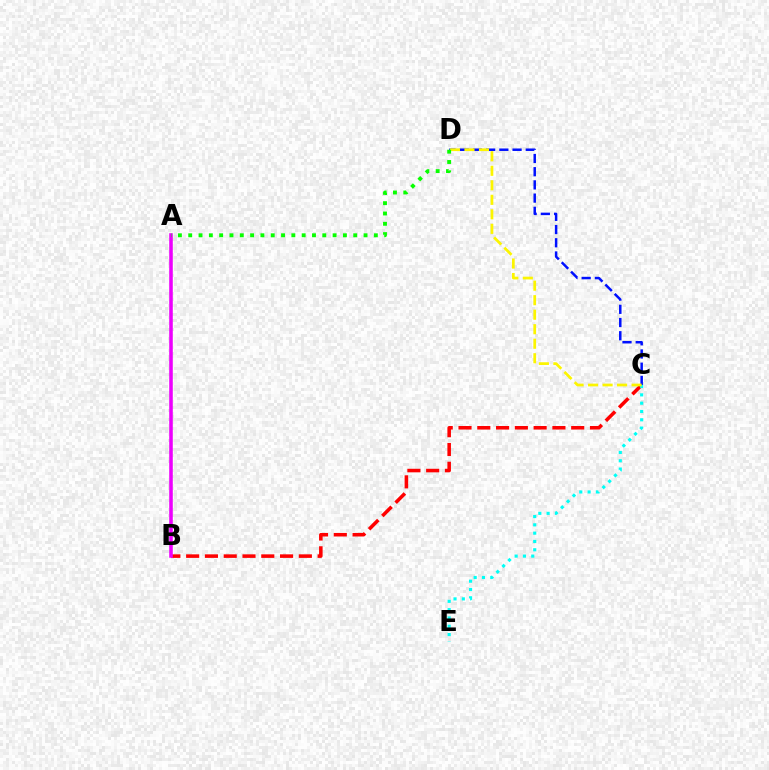{('B', 'C'): [{'color': '#ff0000', 'line_style': 'dashed', 'thickness': 2.55}], ('A', 'B'): [{'color': '#ee00ff', 'line_style': 'solid', 'thickness': 2.57}], ('C', 'E'): [{'color': '#00fff6', 'line_style': 'dotted', 'thickness': 2.26}], ('C', 'D'): [{'color': '#0010ff', 'line_style': 'dashed', 'thickness': 1.79}, {'color': '#fcf500', 'line_style': 'dashed', 'thickness': 1.97}], ('A', 'D'): [{'color': '#08ff00', 'line_style': 'dotted', 'thickness': 2.8}]}